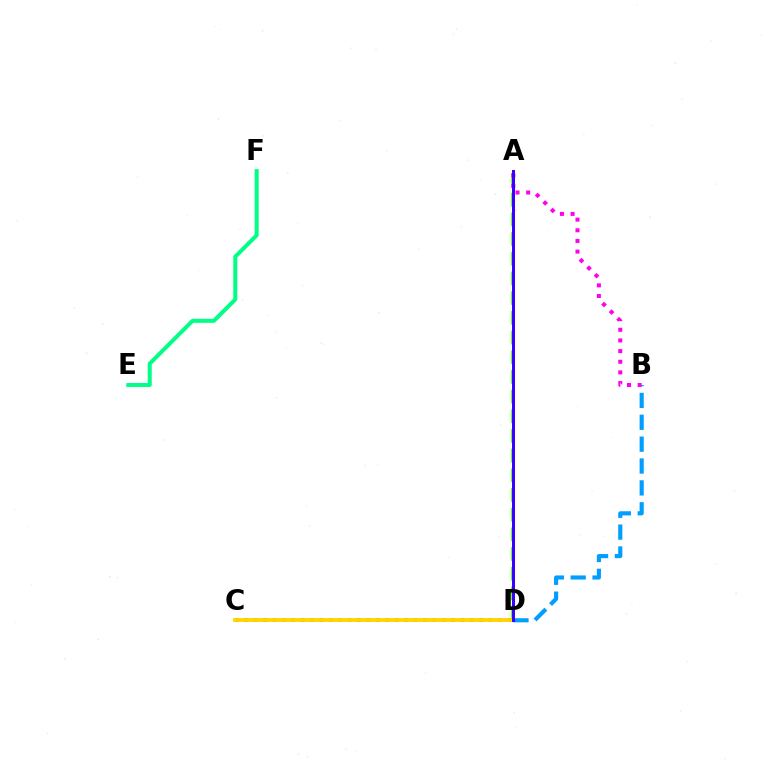{('A', 'D'): [{'color': '#4fff00', 'line_style': 'dashed', 'thickness': 2.67}, {'color': '#3700ff', 'line_style': 'solid', 'thickness': 2.14}], ('C', 'D'): [{'color': '#ff0000', 'line_style': 'dotted', 'thickness': 2.55}, {'color': '#ffd500', 'line_style': 'solid', 'thickness': 2.73}], ('E', 'F'): [{'color': '#00ff86', 'line_style': 'solid', 'thickness': 2.88}], ('B', 'D'): [{'color': '#009eff', 'line_style': 'dashed', 'thickness': 2.97}], ('A', 'B'): [{'color': '#ff00ed', 'line_style': 'dotted', 'thickness': 2.9}]}